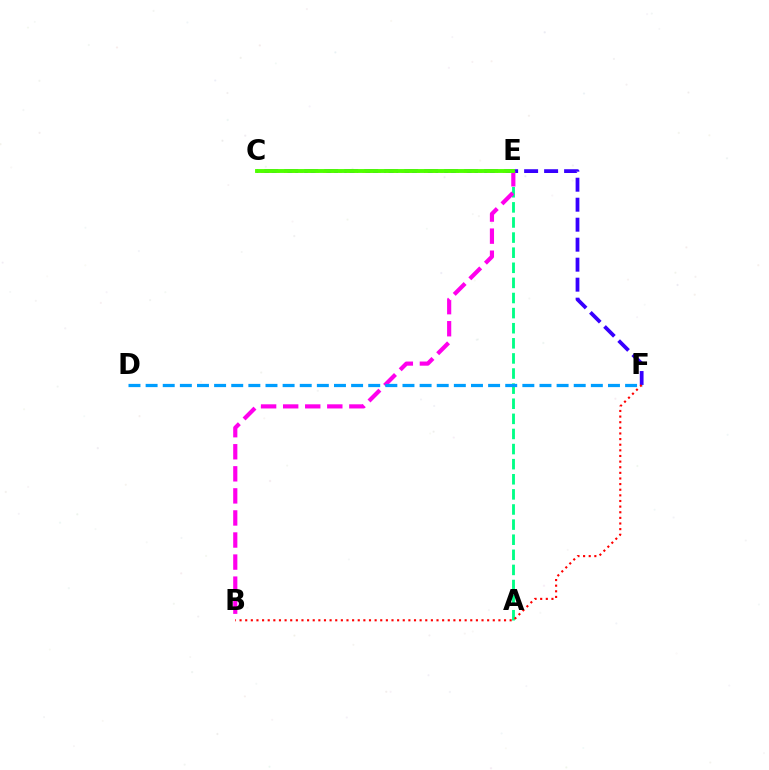{('A', 'E'): [{'color': '#00ff86', 'line_style': 'dashed', 'thickness': 2.05}], ('C', 'F'): [{'color': '#3700ff', 'line_style': 'dashed', 'thickness': 2.72}], ('B', 'F'): [{'color': '#ff0000', 'line_style': 'dotted', 'thickness': 1.53}], ('C', 'E'): [{'color': '#ffd500', 'line_style': 'dotted', 'thickness': 2.12}, {'color': '#4fff00', 'line_style': 'solid', 'thickness': 2.79}], ('B', 'E'): [{'color': '#ff00ed', 'line_style': 'dashed', 'thickness': 3.0}], ('D', 'F'): [{'color': '#009eff', 'line_style': 'dashed', 'thickness': 2.33}]}